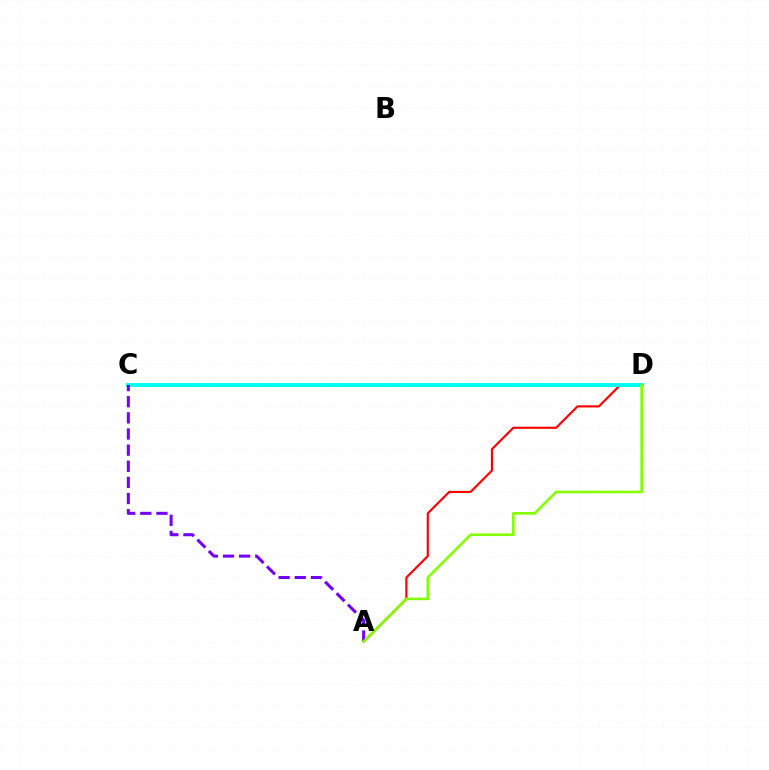{('A', 'D'): [{'color': '#ff0000', 'line_style': 'solid', 'thickness': 1.55}, {'color': '#84ff00', 'line_style': 'solid', 'thickness': 1.89}], ('C', 'D'): [{'color': '#00fff6', 'line_style': 'solid', 'thickness': 2.82}], ('A', 'C'): [{'color': '#7200ff', 'line_style': 'dashed', 'thickness': 2.19}]}